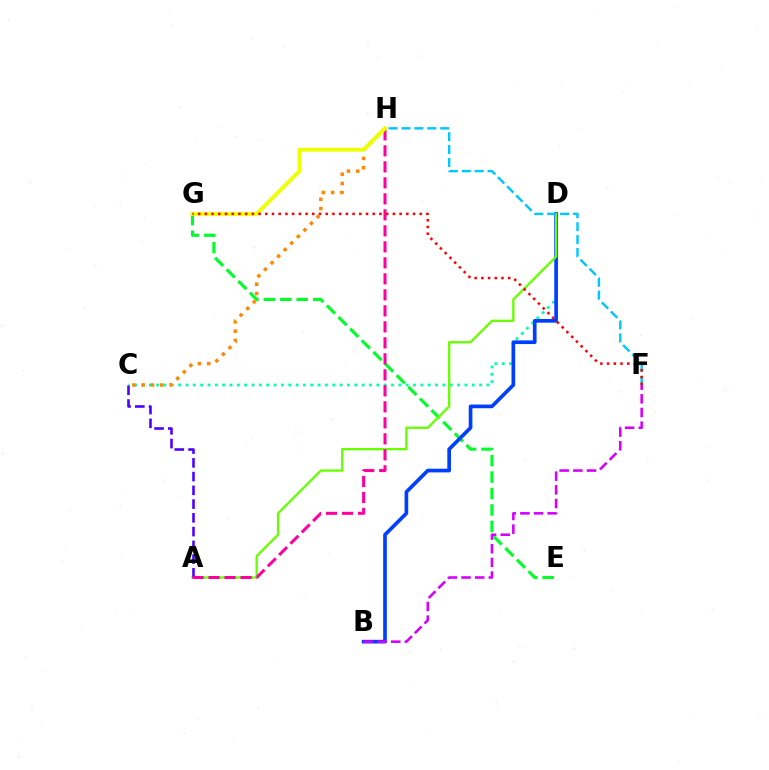{('C', 'D'): [{'color': '#00ffaf', 'line_style': 'dotted', 'thickness': 1.99}], ('E', 'G'): [{'color': '#00ff27', 'line_style': 'dashed', 'thickness': 2.23}], ('B', 'D'): [{'color': '#003fff', 'line_style': 'solid', 'thickness': 2.65}], ('A', 'D'): [{'color': '#66ff00', 'line_style': 'solid', 'thickness': 1.66}], ('F', 'H'): [{'color': '#00c7ff', 'line_style': 'dashed', 'thickness': 1.75}], ('C', 'H'): [{'color': '#ff8800', 'line_style': 'dotted', 'thickness': 2.53}], ('A', 'C'): [{'color': '#4f00ff', 'line_style': 'dashed', 'thickness': 1.87}], ('A', 'H'): [{'color': '#ff00a0', 'line_style': 'dashed', 'thickness': 2.17}], ('B', 'F'): [{'color': '#d600ff', 'line_style': 'dashed', 'thickness': 1.86}], ('G', 'H'): [{'color': '#eeff00', 'line_style': 'solid', 'thickness': 2.79}], ('F', 'G'): [{'color': '#ff0000', 'line_style': 'dotted', 'thickness': 1.82}]}